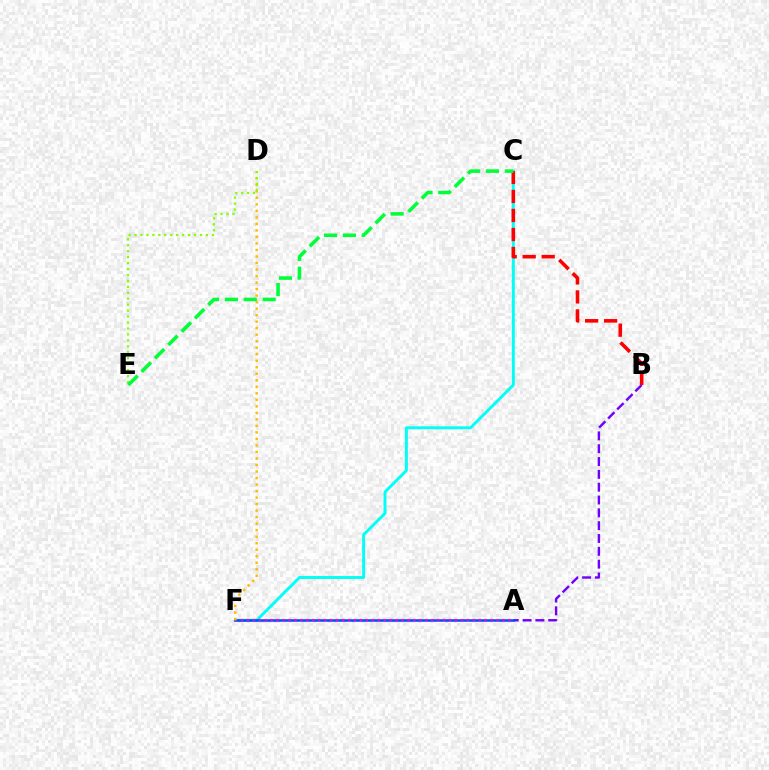{('C', 'F'): [{'color': '#00fff6', 'line_style': 'solid', 'thickness': 2.11}], ('A', 'B'): [{'color': '#7200ff', 'line_style': 'dashed', 'thickness': 1.74}], ('A', 'F'): [{'color': '#004bff', 'line_style': 'solid', 'thickness': 1.83}, {'color': '#ff00cf', 'line_style': 'dotted', 'thickness': 1.61}], ('D', 'F'): [{'color': '#ffbd00', 'line_style': 'dotted', 'thickness': 1.77}], ('D', 'E'): [{'color': '#84ff00', 'line_style': 'dotted', 'thickness': 1.62}], ('B', 'C'): [{'color': '#ff0000', 'line_style': 'dashed', 'thickness': 2.58}], ('C', 'E'): [{'color': '#00ff39', 'line_style': 'dashed', 'thickness': 2.56}]}